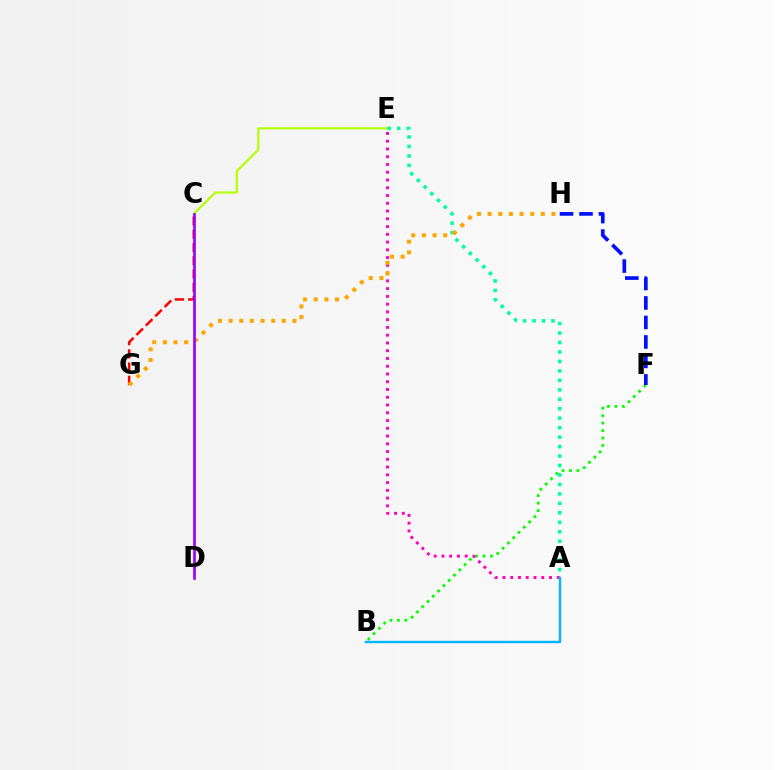{('B', 'F'): [{'color': '#08ff00', 'line_style': 'dotted', 'thickness': 2.03}], ('C', 'E'): [{'color': '#b3ff00', 'line_style': 'solid', 'thickness': 1.56}], ('A', 'E'): [{'color': '#ff00bd', 'line_style': 'dotted', 'thickness': 2.11}, {'color': '#00ff9d', 'line_style': 'dotted', 'thickness': 2.57}], ('A', 'B'): [{'color': '#00b5ff', 'line_style': 'solid', 'thickness': 1.72}], ('C', 'G'): [{'color': '#ff0000', 'line_style': 'dashed', 'thickness': 1.8}], ('G', 'H'): [{'color': '#ffa500', 'line_style': 'dotted', 'thickness': 2.89}], ('C', 'D'): [{'color': '#9b00ff', 'line_style': 'solid', 'thickness': 1.92}], ('F', 'H'): [{'color': '#0010ff', 'line_style': 'dashed', 'thickness': 2.65}]}